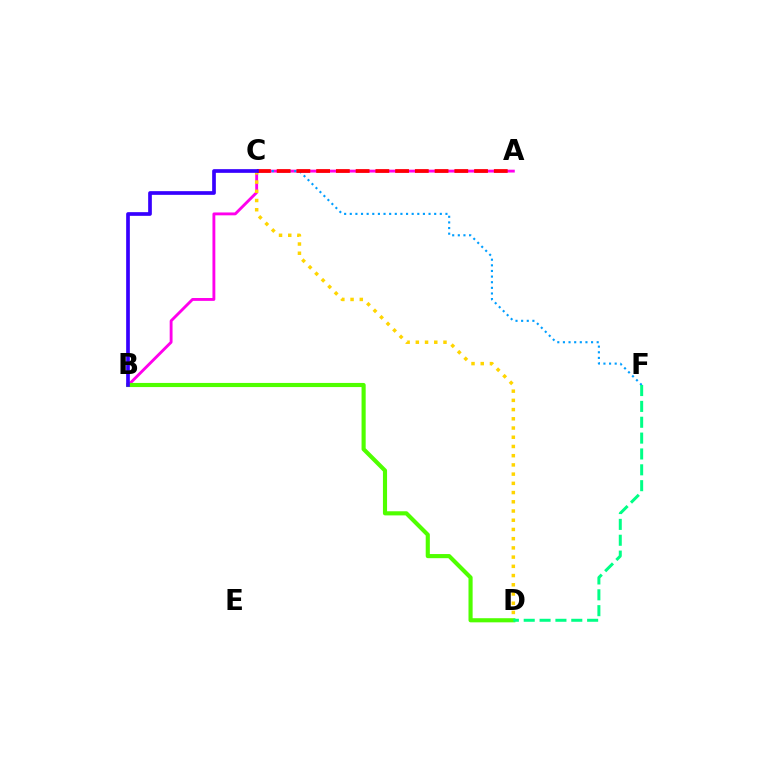{('A', 'B'): [{'color': '#ff00ed', 'line_style': 'solid', 'thickness': 2.06}], ('C', 'F'): [{'color': '#009eff', 'line_style': 'dotted', 'thickness': 1.53}], ('C', 'D'): [{'color': '#ffd500', 'line_style': 'dotted', 'thickness': 2.51}], ('B', 'D'): [{'color': '#4fff00', 'line_style': 'solid', 'thickness': 2.97}], ('A', 'C'): [{'color': '#ff0000', 'line_style': 'dashed', 'thickness': 2.68}], ('B', 'C'): [{'color': '#3700ff', 'line_style': 'solid', 'thickness': 2.65}], ('D', 'F'): [{'color': '#00ff86', 'line_style': 'dashed', 'thickness': 2.15}]}